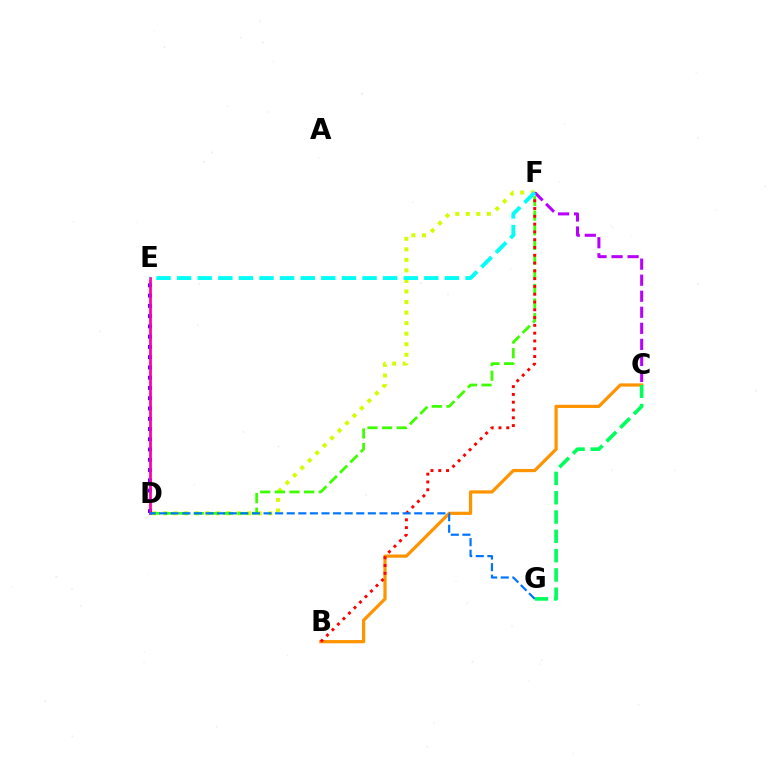{('D', 'E'): [{'color': '#2500ff', 'line_style': 'dotted', 'thickness': 2.79}, {'color': '#ff00ac', 'line_style': 'solid', 'thickness': 1.98}], ('B', 'C'): [{'color': '#ff9400', 'line_style': 'solid', 'thickness': 2.32}], ('D', 'F'): [{'color': '#d1ff00', 'line_style': 'dotted', 'thickness': 2.86}, {'color': '#3dff00', 'line_style': 'dashed', 'thickness': 1.99}], ('B', 'F'): [{'color': '#ff0000', 'line_style': 'dotted', 'thickness': 2.12}], ('C', 'F'): [{'color': '#b900ff', 'line_style': 'dashed', 'thickness': 2.18}], ('C', 'G'): [{'color': '#00ff5c', 'line_style': 'dashed', 'thickness': 2.62}], ('D', 'G'): [{'color': '#0074ff', 'line_style': 'dashed', 'thickness': 1.57}], ('E', 'F'): [{'color': '#00fff6', 'line_style': 'dashed', 'thickness': 2.8}]}